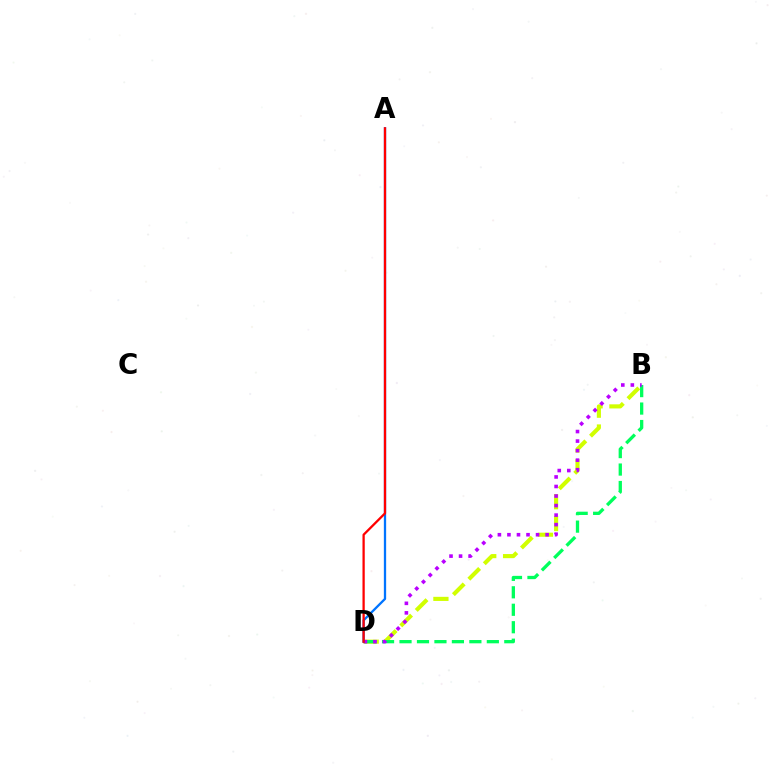{('B', 'D'): [{'color': '#d1ff00', 'line_style': 'dashed', 'thickness': 2.97}, {'color': '#00ff5c', 'line_style': 'dashed', 'thickness': 2.37}, {'color': '#b900ff', 'line_style': 'dotted', 'thickness': 2.59}], ('A', 'D'): [{'color': '#0074ff', 'line_style': 'solid', 'thickness': 1.65}, {'color': '#ff0000', 'line_style': 'solid', 'thickness': 1.64}]}